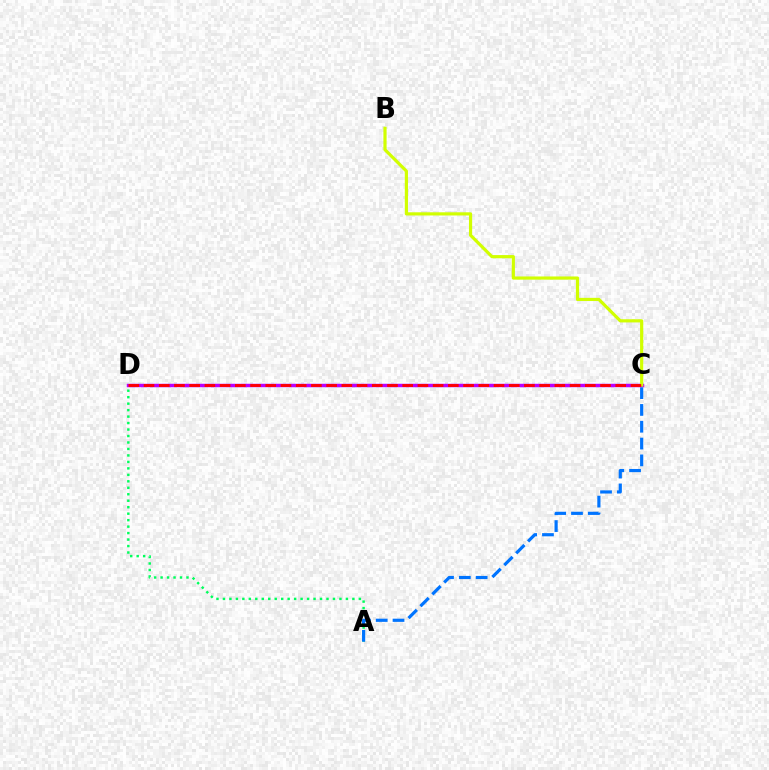{('A', 'D'): [{'color': '#00ff5c', 'line_style': 'dotted', 'thickness': 1.76}], ('A', 'C'): [{'color': '#0074ff', 'line_style': 'dashed', 'thickness': 2.28}], ('C', 'D'): [{'color': '#b900ff', 'line_style': 'solid', 'thickness': 2.49}, {'color': '#ff0000', 'line_style': 'dashed', 'thickness': 2.07}], ('B', 'C'): [{'color': '#d1ff00', 'line_style': 'solid', 'thickness': 2.29}]}